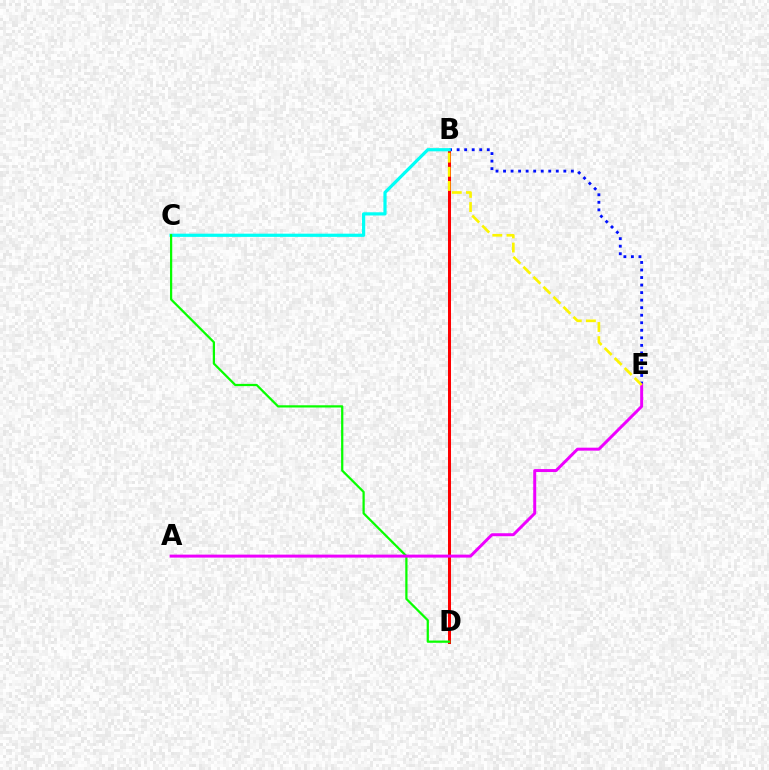{('B', 'D'): [{'color': '#ff0000', 'line_style': 'solid', 'thickness': 2.17}], ('B', 'E'): [{'color': '#0010ff', 'line_style': 'dotted', 'thickness': 2.05}, {'color': '#fcf500', 'line_style': 'dashed', 'thickness': 1.92}], ('B', 'C'): [{'color': '#00fff6', 'line_style': 'solid', 'thickness': 2.31}], ('C', 'D'): [{'color': '#08ff00', 'line_style': 'solid', 'thickness': 1.61}], ('A', 'E'): [{'color': '#ee00ff', 'line_style': 'solid', 'thickness': 2.14}]}